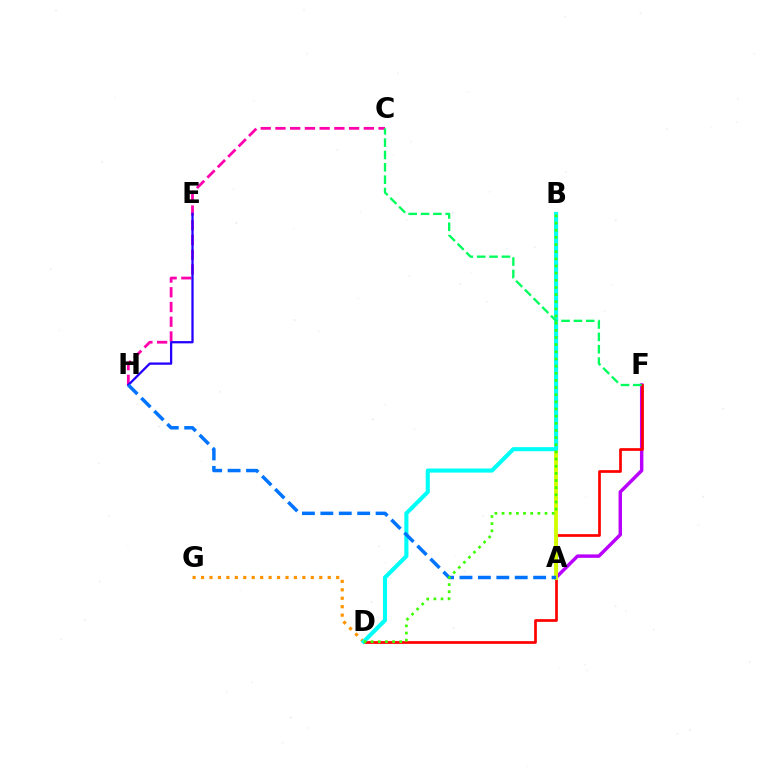{('A', 'F'): [{'color': '#b900ff', 'line_style': 'solid', 'thickness': 2.48}], ('D', 'F'): [{'color': '#ff0000', 'line_style': 'solid', 'thickness': 1.94}], ('C', 'H'): [{'color': '#ff00ac', 'line_style': 'dashed', 'thickness': 2.0}], ('E', 'H'): [{'color': '#2500ff', 'line_style': 'solid', 'thickness': 1.64}], ('A', 'B'): [{'color': '#d1ff00', 'line_style': 'solid', 'thickness': 2.77}], ('D', 'G'): [{'color': '#ff9400', 'line_style': 'dotted', 'thickness': 2.29}], ('B', 'D'): [{'color': '#00fff6', 'line_style': 'solid', 'thickness': 2.94}, {'color': '#3dff00', 'line_style': 'dotted', 'thickness': 1.94}], ('C', 'F'): [{'color': '#00ff5c', 'line_style': 'dashed', 'thickness': 1.68}], ('A', 'H'): [{'color': '#0074ff', 'line_style': 'dashed', 'thickness': 2.5}]}